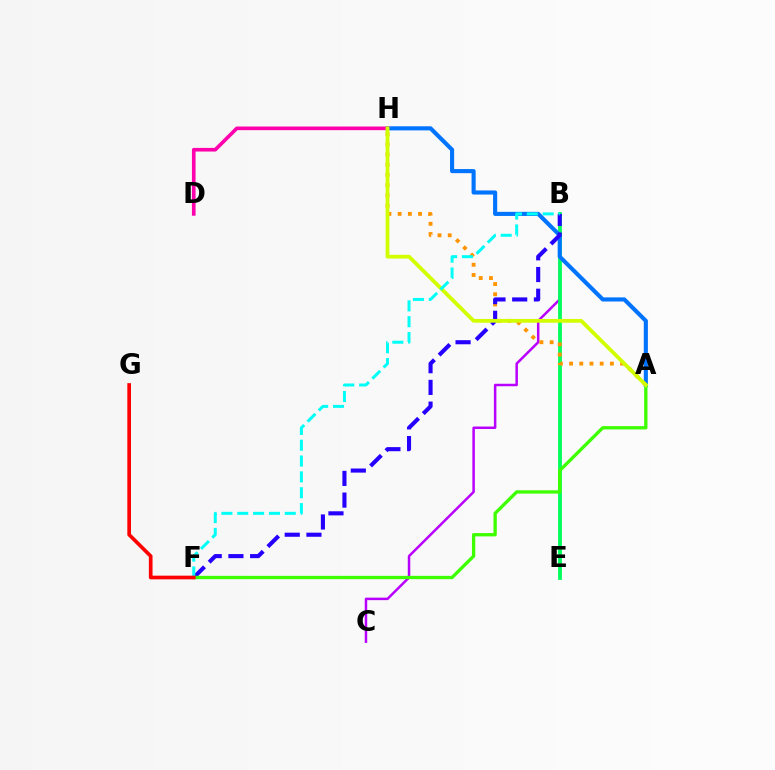{('B', 'C'): [{'color': '#b900ff', 'line_style': 'solid', 'thickness': 1.8}], ('B', 'E'): [{'color': '#00ff5c', 'line_style': 'solid', 'thickness': 2.73}], ('A', 'H'): [{'color': '#0074ff', 'line_style': 'solid', 'thickness': 2.96}, {'color': '#ff9400', 'line_style': 'dotted', 'thickness': 2.77}, {'color': '#d1ff00', 'line_style': 'solid', 'thickness': 2.71}], ('D', 'H'): [{'color': '#ff00ac', 'line_style': 'solid', 'thickness': 2.62}], ('B', 'F'): [{'color': '#2500ff', 'line_style': 'dashed', 'thickness': 2.95}, {'color': '#00fff6', 'line_style': 'dashed', 'thickness': 2.15}], ('A', 'F'): [{'color': '#3dff00', 'line_style': 'solid', 'thickness': 2.38}], ('F', 'G'): [{'color': '#ff0000', 'line_style': 'solid', 'thickness': 2.65}]}